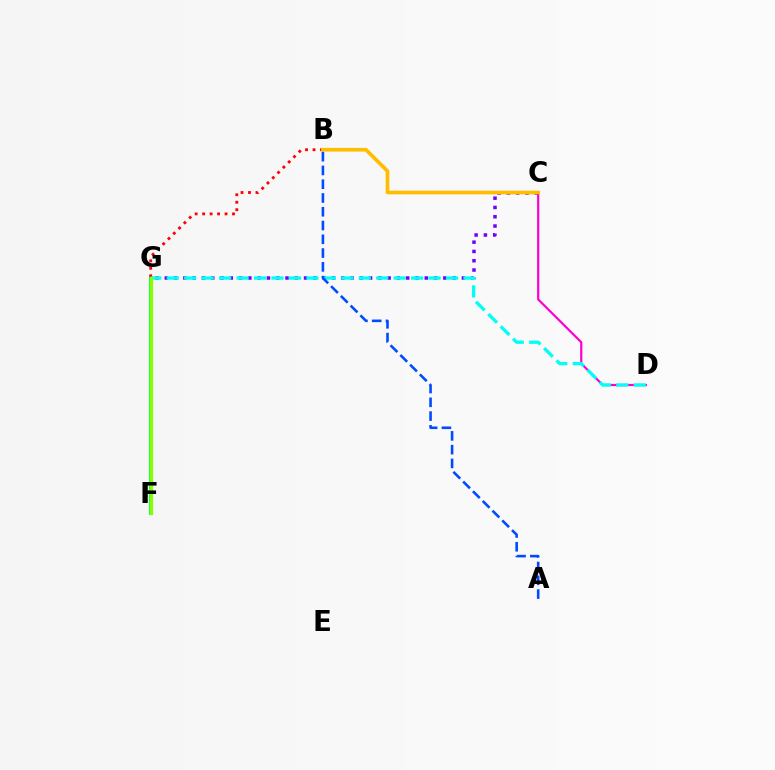{('F', 'G'): [{'color': '#00ff39', 'line_style': 'solid', 'thickness': 2.79}, {'color': '#84ff00', 'line_style': 'solid', 'thickness': 2.32}], ('C', 'D'): [{'color': '#ff00cf', 'line_style': 'solid', 'thickness': 1.58}], ('C', 'G'): [{'color': '#7200ff', 'line_style': 'dotted', 'thickness': 2.52}], ('B', 'G'): [{'color': '#ff0000', 'line_style': 'dotted', 'thickness': 2.03}], ('B', 'C'): [{'color': '#ffbd00', 'line_style': 'solid', 'thickness': 2.66}], ('D', 'G'): [{'color': '#00fff6', 'line_style': 'dashed', 'thickness': 2.37}], ('A', 'B'): [{'color': '#004bff', 'line_style': 'dashed', 'thickness': 1.87}]}